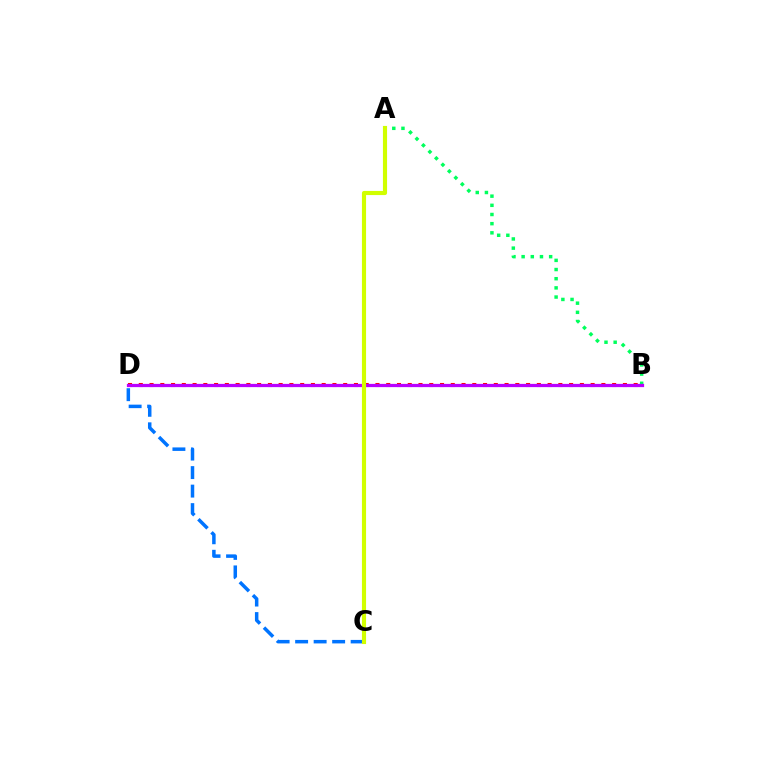{('B', 'D'): [{'color': '#ff0000', 'line_style': 'dotted', 'thickness': 2.92}, {'color': '#b900ff', 'line_style': 'solid', 'thickness': 2.33}], ('A', 'B'): [{'color': '#00ff5c', 'line_style': 'dotted', 'thickness': 2.49}], ('C', 'D'): [{'color': '#0074ff', 'line_style': 'dashed', 'thickness': 2.51}], ('A', 'C'): [{'color': '#d1ff00', 'line_style': 'solid', 'thickness': 2.98}]}